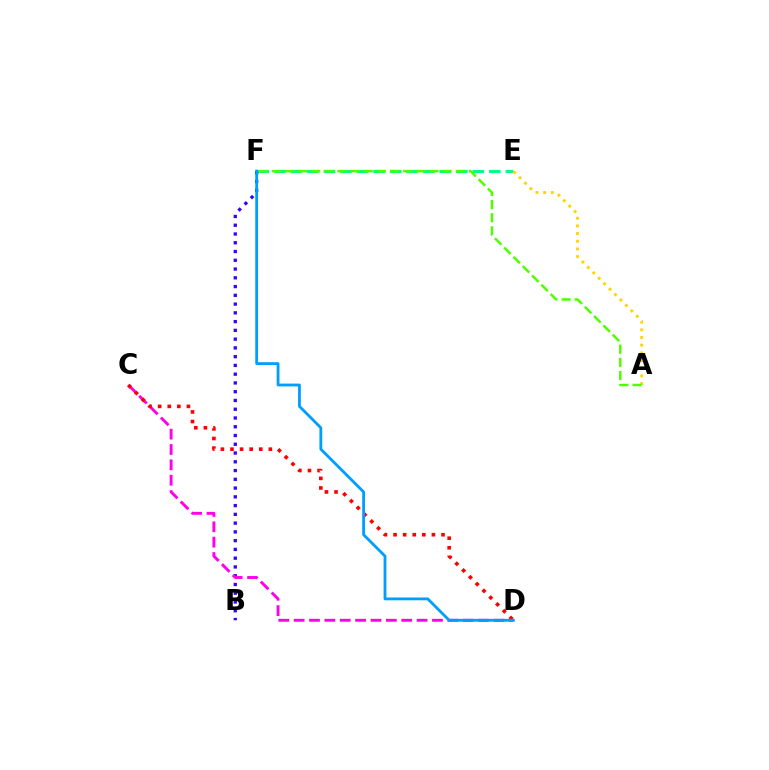{('E', 'F'): [{'color': '#00ff86', 'line_style': 'dashed', 'thickness': 2.25}], ('A', 'E'): [{'color': '#ffd500', 'line_style': 'dotted', 'thickness': 2.09}], ('B', 'F'): [{'color': '#3700ff', 'line_style': 'dotted', 'thickness': 2.38}], ('C', 'D'): [{'color': '#ff00ed', 'line_style': 'dashed', 'thickness': 2.09}, {'color': '#ff0000', 'line_style': 'dotted', 'thickness': 2.61}], ('A', 'F'): [{'color': '#4fff00', 'line_style': 'dashed', 'thickness': 1.79}], ('D', 'F'): [{'color': '#009eff', 'line_style': 'solid', 'thickness': 2.03}]}